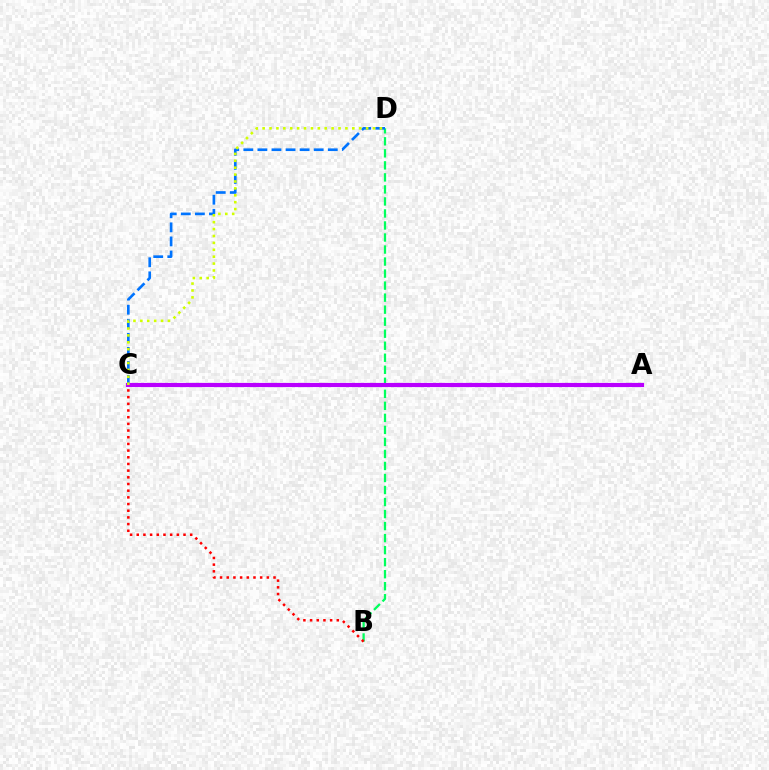{('B', 'D'): [{'color': '#00ff5c', 'line_style': 'dashed', 'thickness': 1.63}], ('C', 'D'): [{'color': '#0074ff', 'line_style': 'dashed', 'thickness': 1.91}, {'color': '#d1ff00', 'line_style': 'dotted', 'thickness': 1.87}], ('A', 'C'): [{'color': '#b900ff', 'line_style': 'solid', 'thickness': 2.99}], ('B', 'C'): [{'color': '#ff0000', 'line_style': 'dotted', 'thickness': 1.82}]}